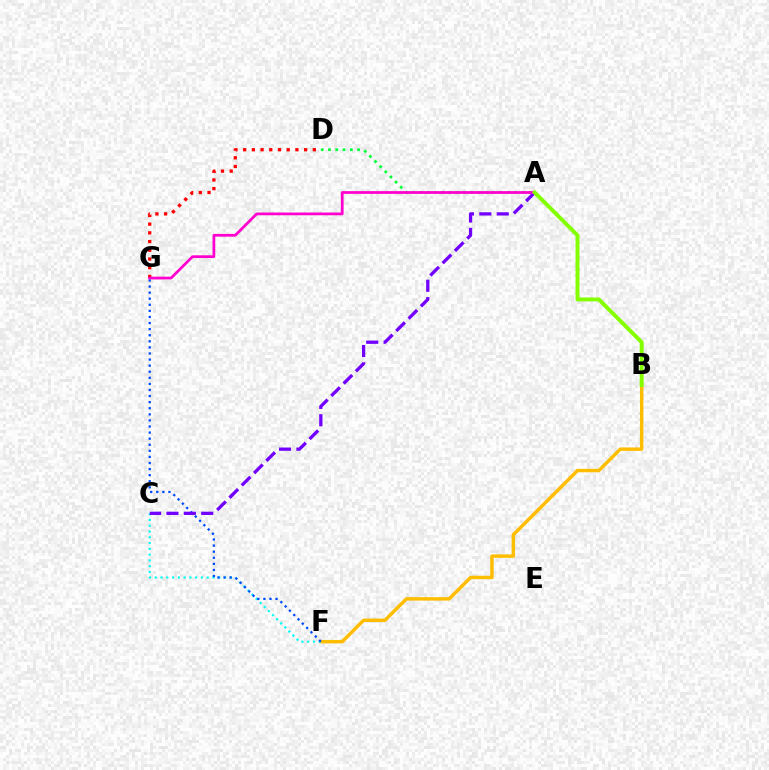{('B', 'F'): [{'color': '#ffbd00', 'line_style': 'solid', 'thickness': 2.48}], ('C', 'F'): [{'color': '#00fff6', 'line_style': 'dotted', 'thickness': 1.57}], ('A', 'D'): [{'color': '#00ff39', 'line_style': 'dotted', 'thickness': 1.98}], ('F', 'G'): [{'color': '#004bff', 'line_style': 'dotted', 'thickness': 1.65}], ('D', 'G'): [{'color': '#ff0000', 'line_style': 'dotted', 'thickness': 2.37}], ('A', 'C'): [{'color': '#7200ff', 'line_style': 'dashed', 'thickness': 2.36}], ('A', 'G'): [{'color': '#ff00cf', 'line_style': 'solid', 'thickness': 1.98}], ('A', 'B'): [{'color': '#84ff00', 'line_style': 'solid', 'thickness': 2.84}]}